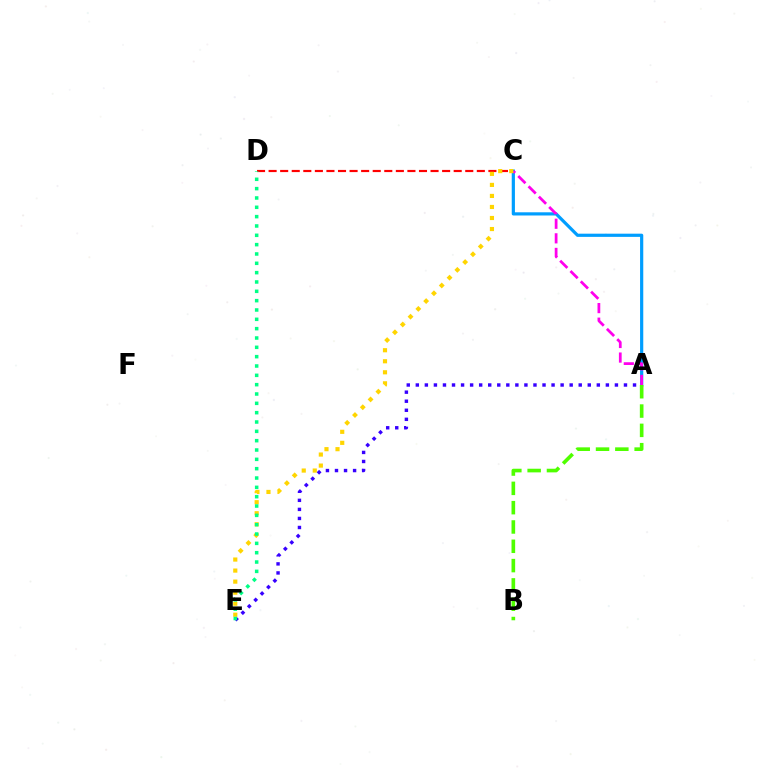{('A', 'E'): [{'color': '#3700ff', 'line_style': 'dotted', 'thickness': 2.46}], ('A', 'C'): [{'color': '#009eff', 'line_style': 'solid', 'thickness': 2.3}, {'color': '#ff00ed', 'line_style': 'dashed', 'thickness': 1.98}], ('C', 'D'): [{'color': '#ff0000', 'line_style': 'dashed', 'thickness': 1.57}], ('A', 'B'): [{'color': '#4fff00', 'line_style': 'dashed', 'thickness': 2.62}], ('C', 'E'): [{'color': '#ffd500', 'line_style': 'dotted', 'thickness': 3.0}], ('D', 'E'): [{'color': '#00ff86', 'line_style': 'dotted', 'thickness': 2.54}]}